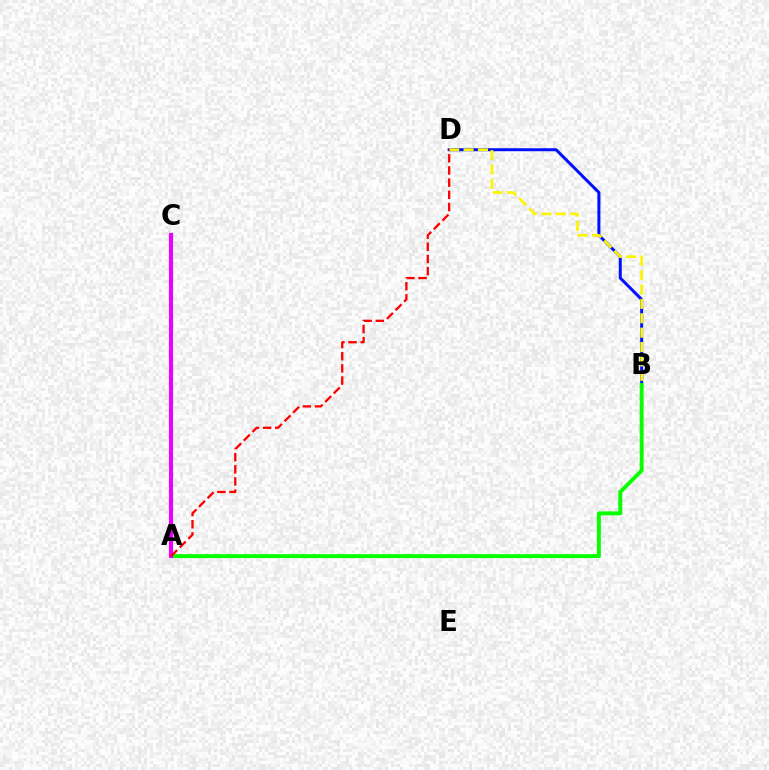{('B', 'D'): [{'color': '#0010ff', 'line_style': 'solid', 'thickness': 2.16}, {'color': '#fcf500', 'line_style': 'dashed', 'thickness': 1.95}], ('A', 'C'): [{'color': '#00fff6', 'line_style': 'dotted', 'thickness': 2.41}, {'color': '#ee00ff', 'line_style': 'solid', 'thickness': 2.94}], ('A', 'B'): [{'color': '#08ff00', 'line_style': 'solid', 'thickness': 2.81}], ('A', 'D'): [{'color': '#ff0000', 'line_style': 'dashed', 'thickness': 1.65}]}